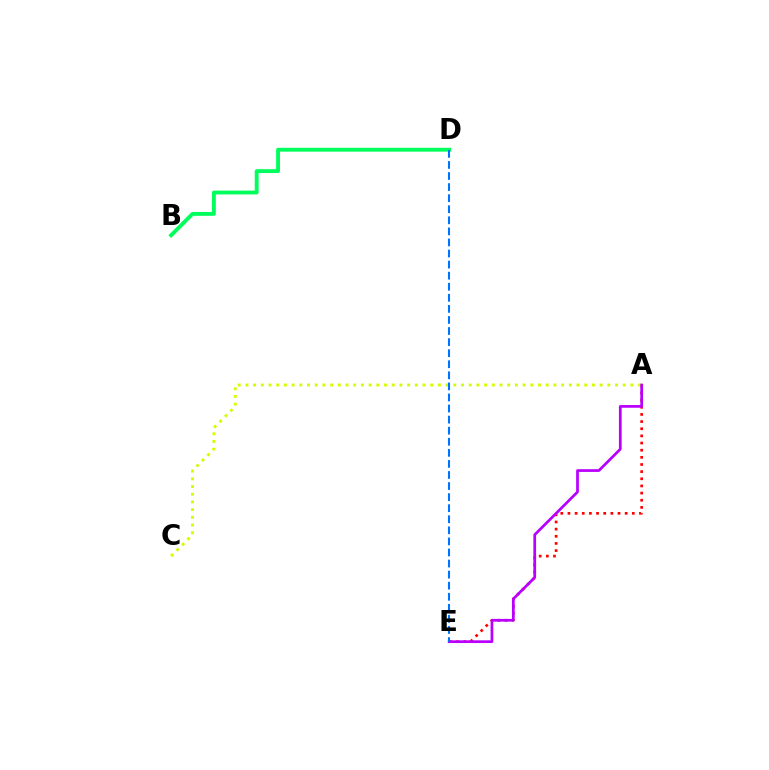{('A', 'E'): [{'color': '#ff0000', 'line_style': 'dotted', 'thickness': 1.94}, {'color': '#b900ff', 'line_style': 'solid', 'thickness': 1.96}], ('A', 'C'): [{'color': '#d1ff00', 'line_style': 'dotted', 'thickness': 2.09}], ('B', 'D'): [{'color': '#00ff5c', 'line_style': 'solid', 'thickness': 2.78}], ('D', 'E'): [{'color': '#0074ff', 'line_style': 'dashed', 'thickness': 1.5}]}